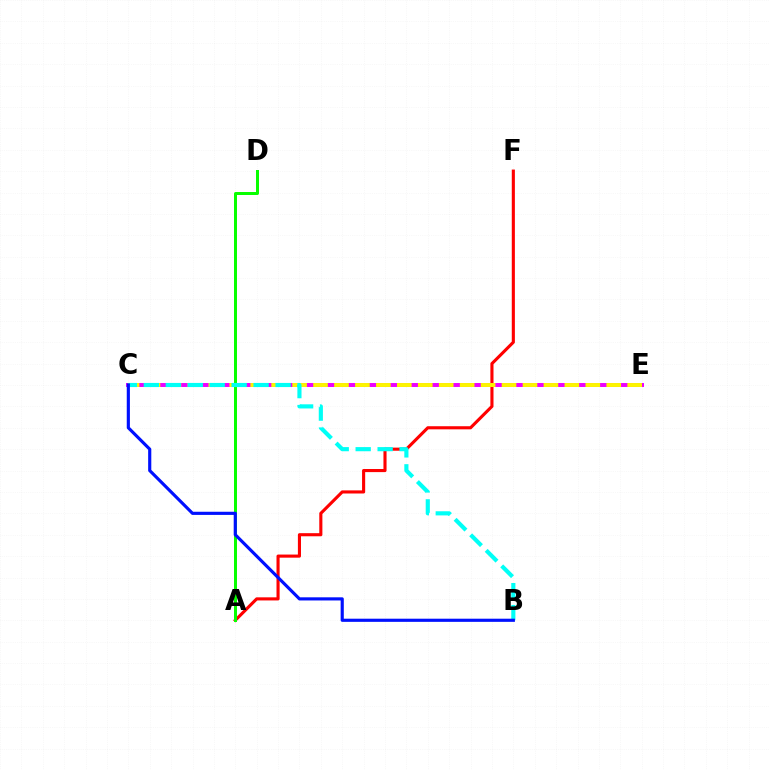{('A', 'F'): [{'color': '#ff0000', 'line_style': 'solid', 'thickness': 2.24}], ('A', 'D'): [{'color': '#08ff00', 'line_style': 'solid', 'thickness': 2.16}], ('C', 'E'): [{'color': '#ee00ff', 'line_style': 'solid', 'thickness': 2.84}, {'color': '#fcf500', 'line_style': 'dashed', 'thickness': 2.85}], ('B', 'C'): [{'color': '#00fff6', 'line_style': 'dashed', 'thickness': 2.98}, {'color': '#0010ff', 'line_style': 'solid', 'thickness': 2.27}]}